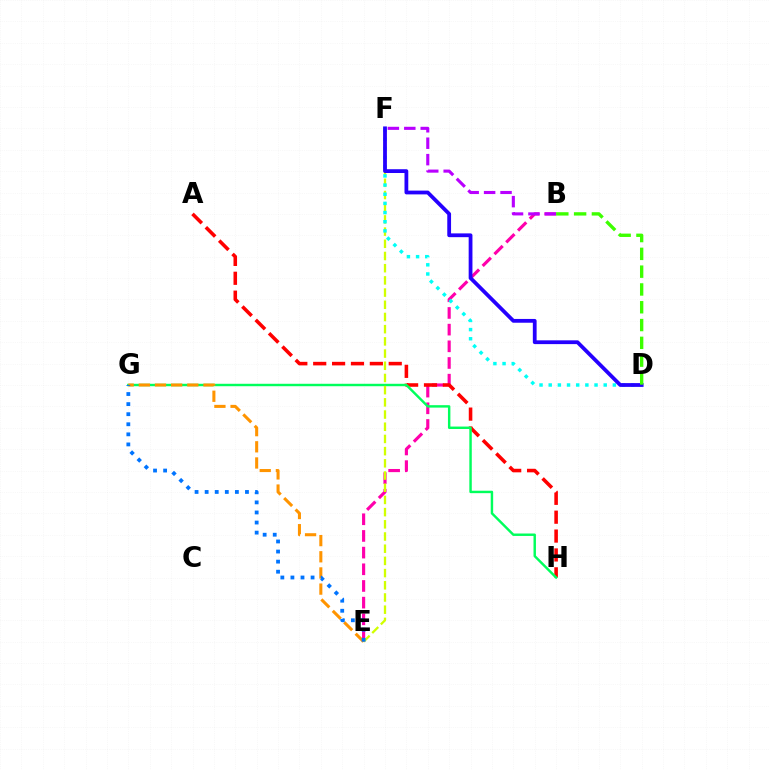{('B', 'E'): [{'color': '#ff00ac', 'line_style': 'dashed', 'thickness': 2.27}], ('A', 'H'): [{'color': '#ff0000', 'line_style': 'dashed', 'thickness': 2.57}], ('G', 'H'): [{'color': '#00ff5c', 'line_style': 'solid', 'thickness': 1.75}], ('E', 'F'): [{'color': '#d1ff00', 'line_style': 'dashed', 'thickness': 1.66}], ('D', 'F'): [{'color': '#00fff6', 'line_style': 'dotted', 'thickness': 2.49}, {'color': '#2500ff', 'line_style': 'solid', 'thickness': 2.72}], ('B', 'F'): [{'color': '#b900ff', 'line_style': 'dashed', 'thickness': 2.23}], ('B', 'D'): [{'color': '#3dff00', 'line_style': 'dashed', 'thickness': 2.42}], ('E', 'G'): [{'color': '#ff9400', 'line_style': 'dashed', 'thickness': 2.2}, {'color': '#0074ff', 'line_style': 'dotted', 'thickness': 2.74}]}